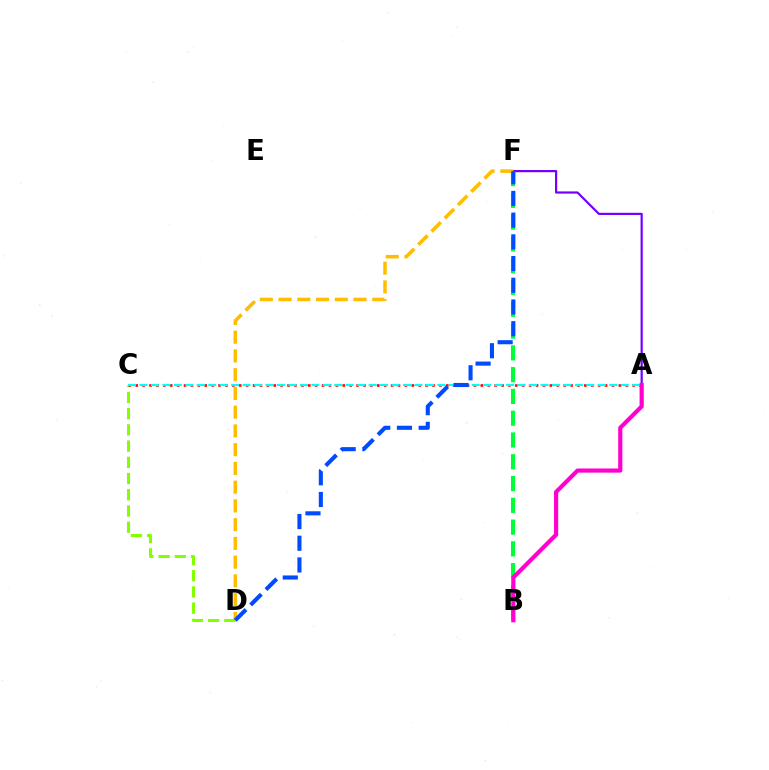{('C', 'D'): [{'color': '#84ff00', 'line_style': 'dashed', 'thickness': 2.2}], ('A', 'F'): [{'color': '#7200ff', 'line_style': 'solid', 'thickness': 1.58}], ('A', 'C'): [{'color': '#ff0000', 'line_style': 'dotted', 'thickness': 1.88}, {'color': '#00fff6', 'line_style': 'dashed', 'thickness': 1.56}], ('B', 'F'): [{'color': '#00ff39', 'line_style': 'dashed', 'thickness': 2.96}], ('A', 'B'): [{'color': '#ff00cf', 'line_style': 'solid', 'thickness': 2.99}], ('D', 'F'): [{'color': '#ffbd00', 'line_style': 'dashed', 'thickness': 2.55}, {'color': '#004bff', 'line_style': 'dashed', 'thickness': 2.95}]}